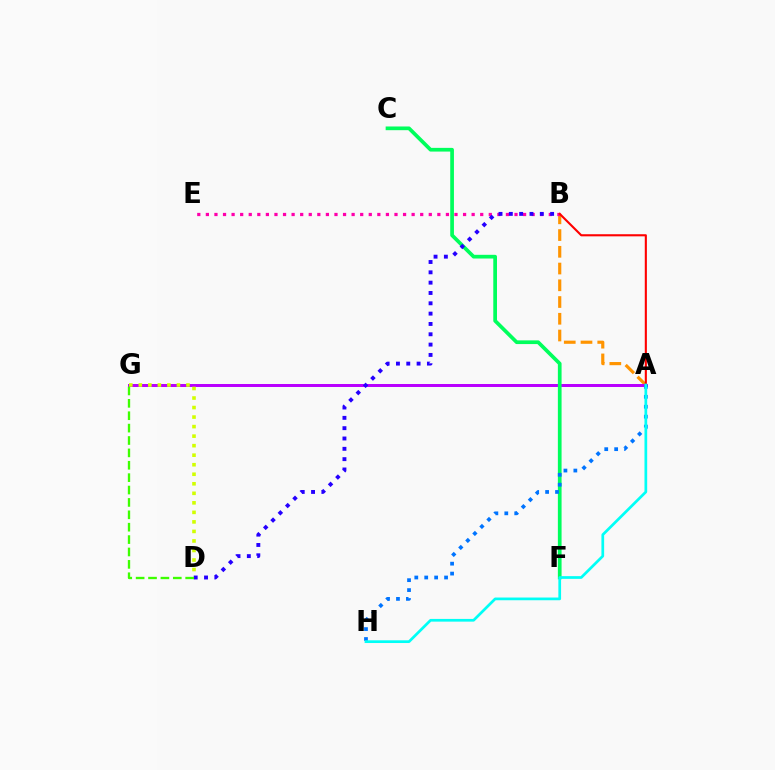{('A', 'B'): [{'color': '#ff9400', 'line_style': 'dashed', 'thickness': 2.27}, {'color': '#ff0000', 'line_style': 'solid', 'thickness': 1.52}], ('B', 'E'): [{'color': '#ff00ac', 'line_style': 'dotted', 'thickness': 2.33}], ('A', 'G'): [{'color': '#b900ff', 'line_style': 'solid', 'thickness': 2.15}], ('C', 'F'): [{'color': '#00ff5c', 'line_style': 'solid', 'thickness': 2.67}], ('A', 'H'): [{'color': '#0074ff', 'line_style': 'dotted', 'thickness': 2.7}, {'color': '#00fff6', 'line_style': 'solid', 'thickness': 1.96}], ('D', 'G'): [{'color': '#d1ff00', 'line_style': 'dotted', 'thickness': 2.59}, {'color': '#3dff00', 'line_style': 'dashed', 'thickness': 1.68}], ('B', 'D'): [{'color': '#2500ff', 'line_style': 'dotted', 'thickness': 2.81}]}